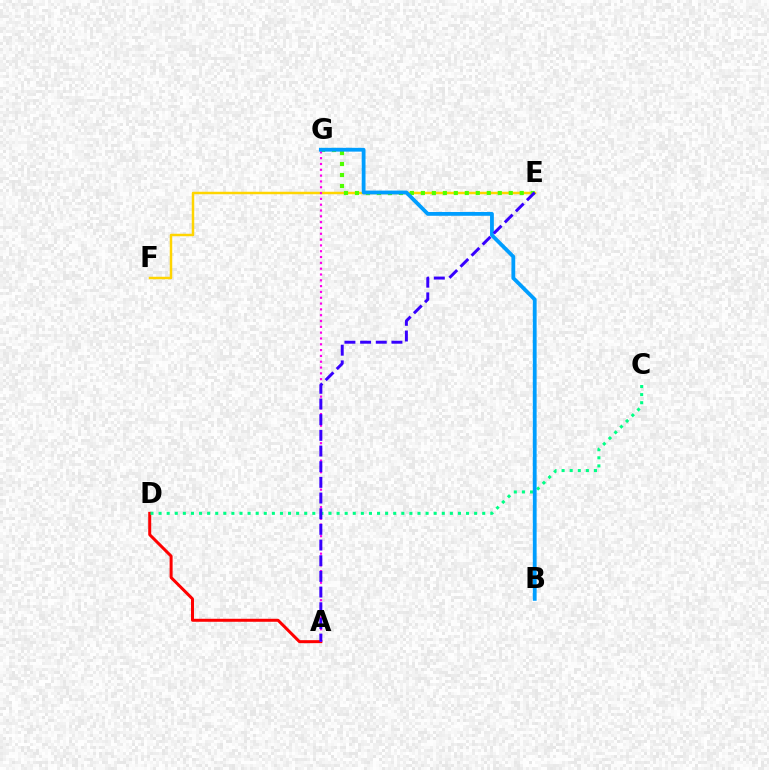{('A', 'D'): [{'color': '#ff0000', 'line_style': 'solid', 'thickness': 2.16}], ('C', 'D'): [{'color': '#00ff86', 'line_style': 'dotted', 'thickness': 2.2}], ('E', 'F'): [{'color': '#ffd500', 'line_style': 'solid', 'thickness': 1.79}], ('E', 'G'): [{'color': '#4fff00', 'line_style': 'dotted', 'thickness': 2.98}], ('A', 'G'): [{'color': '#ff00ed', 'line_style': 'dotted', 'thickness': 1.58}], ('B', 'G'): [{'color': '#009eff', 'line_style': 'solid', 'thickness': 2.74}], ('A', 'E'): [{'color': '#3700ff', 'line_style': 'dashed', 'thickness': 2.13}]}